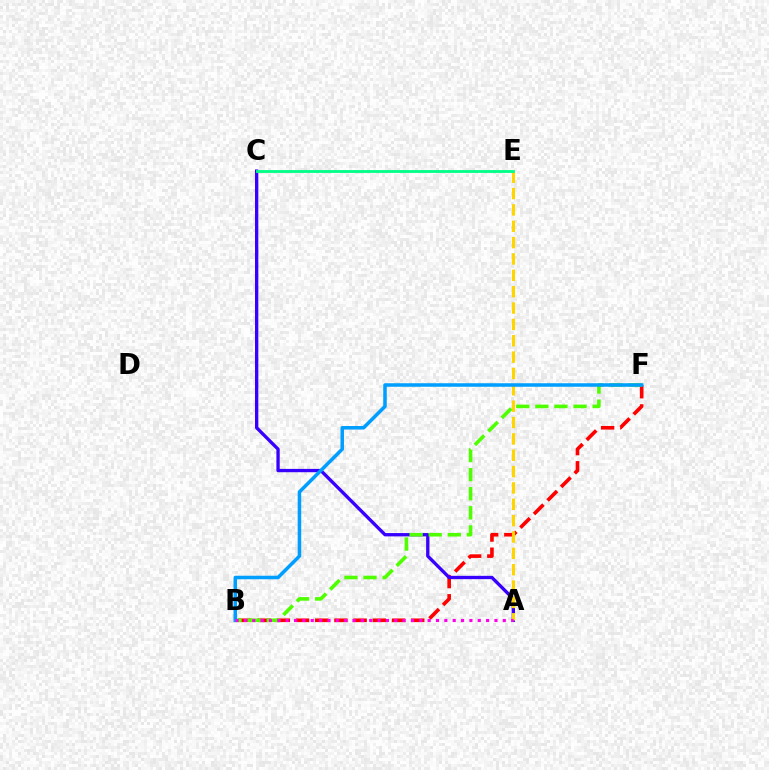{('B', 'F'): [{'color': '#ff0000', 'line_style': 'dashed', 'thickness': 2.61}, {'color': '#4fff00', 'line_style': 'dashed', 'thickness': 2.59}, {'color': '#009eff', 'line_style': 'solid', 'thickness': 2.54}], ('A', 'C'): [{'color': '#3700ff', 'line_style': 'solid', 'thickness': 2.39}], ('A', 'E'): [{'color': '#ffd500', 'line_style': 'dashed', 'thickness': 2.22}], ('C', 'E'): [{'color': '#00ff86', 'line_style': 'solid', 'thickness': 2.02}], ('A', 'B'): [{'color': '#ff00ed', 'line_style': 'dotted', 'thickness': 2.27}]}